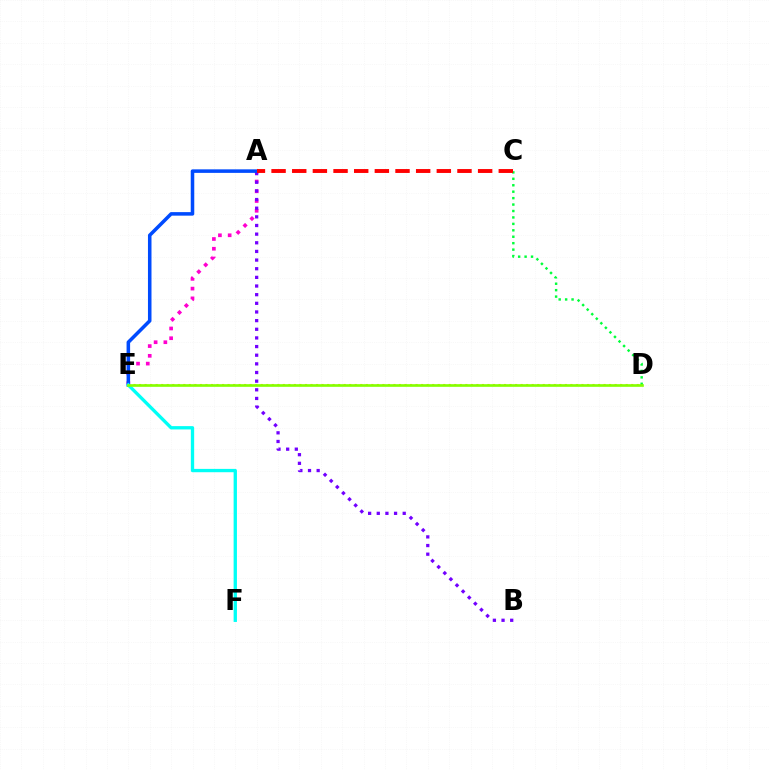{('D', 'E'): [{'color': '#ffbd00', 'line_style': 'dotted', 'thickness': 1.5}, {'color': '#84ff00', 'line_style': 'solid', 'thickness': 1.91}], ('A', 'E'): [{'color': '#ff00cf', 'line_style': 'dotted', 'thickness': 2.65}, {'color': '#004bff', 'line_style': 'solid', 'thickness': 2.54}], ('C', 'D'): [{'color': '#00ff39', 'line_style': 'dotted', 'thickness': 1.75}], ('A', 'B'): [{'color': '#7200ff', 'line_style': 'dotted', 'thickness': 2.35}], ('A', 'C'): [{'color': '#ff0000', 'line_style': 'dashed', 'thickness': 2.81}], ('E', 'F'): [{'color': '#00fff6', 'line_style': 'solid', 'thickness': 2.39}]}